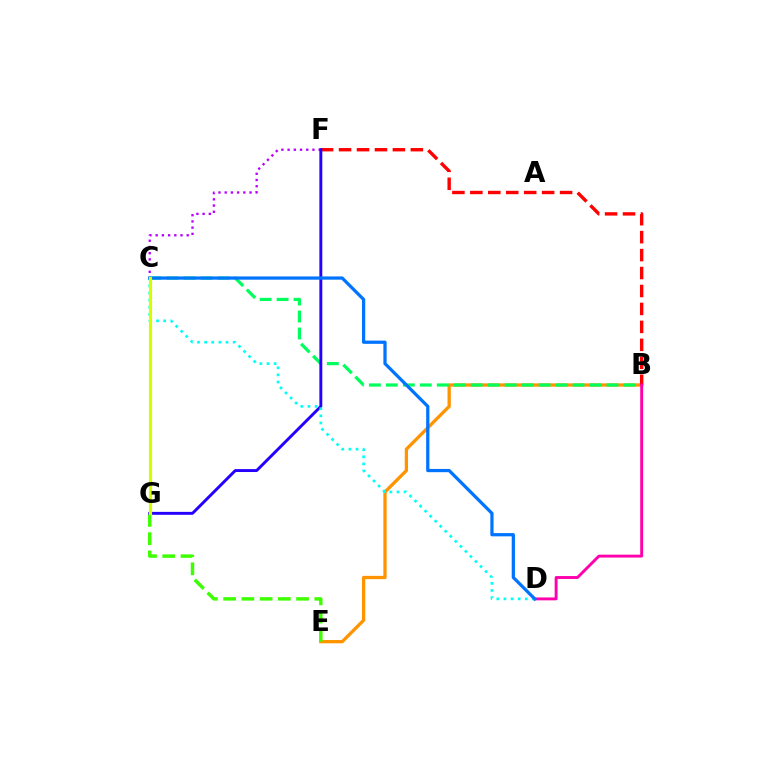{('B', 'E'): [{'color': '#ff9400', 'line_style': 'solid', 'thickness': 2.36}], ('B', 'C'): [{'color': '#00ff5c', 'line_style': 'dashed', 'thickness': 2.31}], ('E', 'G'): [{'color': '#3dff00', 'line_style': 'dashed', 'thickness': 2.48}], ('B', 'F'): [{'color': '#ff0000', 'line_style': 'dashed', 'thickness': 2.44}], ('C', 'F'): [{'color': '#b900ff', 'line_style': 'dotted', 'thickness': 1.69}], ('F', 'G'): [{'color': '#2500ff', 'line_style': 'solid', 'thickness': 2.1}], ('B', 'D'): [{'color': '#ff00ac', 'line_style': 'solid', 'thickness': 2.09}], ('C', 'D'): [{'color': '#00fff6', 'line_style': 'dotted', 'thickness': 1.93}, {'color': '#0074ff', 'line_style': 'solid', 'thickness': 2.33}], ('C', 'G'): [{'color': '#d1ff00', 'line_style': 'solid', 'thickness': 2.28}]}